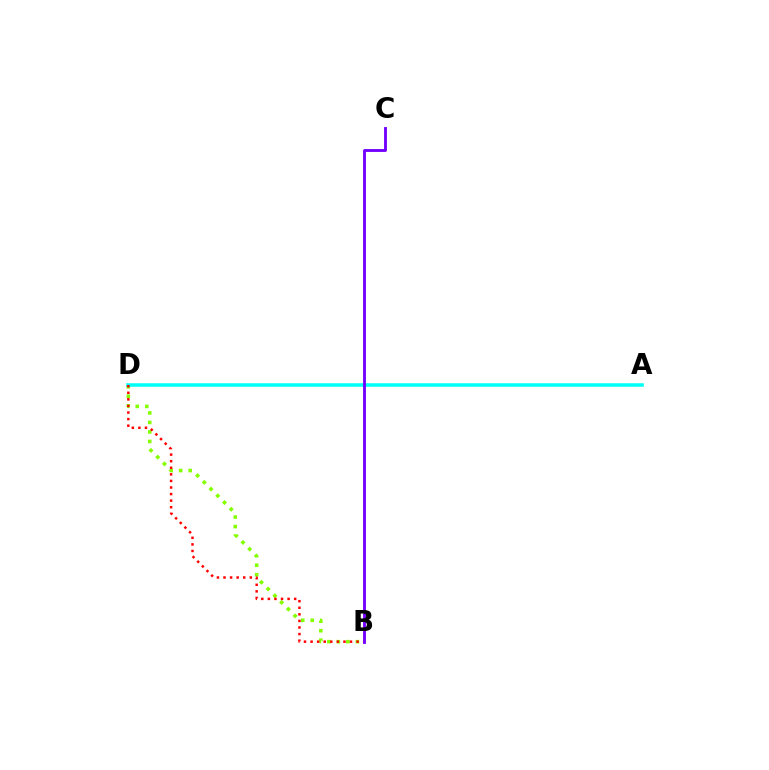{('B', 'D'): [{'color': '#84ff00', 'line_style': 'dotted', 'thickness': 2.58}, {'color': '#ff0000', 'line_style': 'dotted', 'thickness': 1.79}], ('A', 'D'): [{'color': '#00fff6', 'line_style': 'solid', 'thickness': 2.54}], ('B', 'C'): [{'color': '#7200ff', 'line_style': 'solid', 'thickness': 2.06}]}